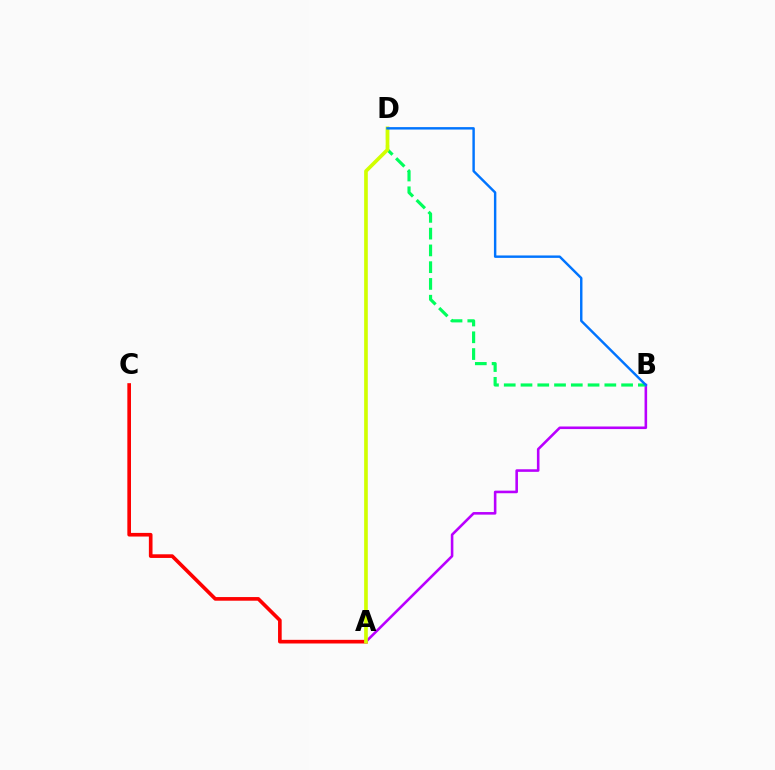{('A', 'C'): [{'color': '#ff0000', 'line_style': 'solid', 'thickness': 2.62}], ('A', 'B'): [{'color': '#b900ff', 'line_style': 'solid', 'thickness': 1.86}], ('B', 'D'): [{'color': '#00ff5c', 'line_style': 'dashed', 'thickness': 2.28}, {'color': '#0074ff', 'line_style': 'solid', 'thickness': 1.75}], ('A', 'D'): [{'color': '#d1ff00', 'line_style': 'solid', 'thickness': 2.64}]}